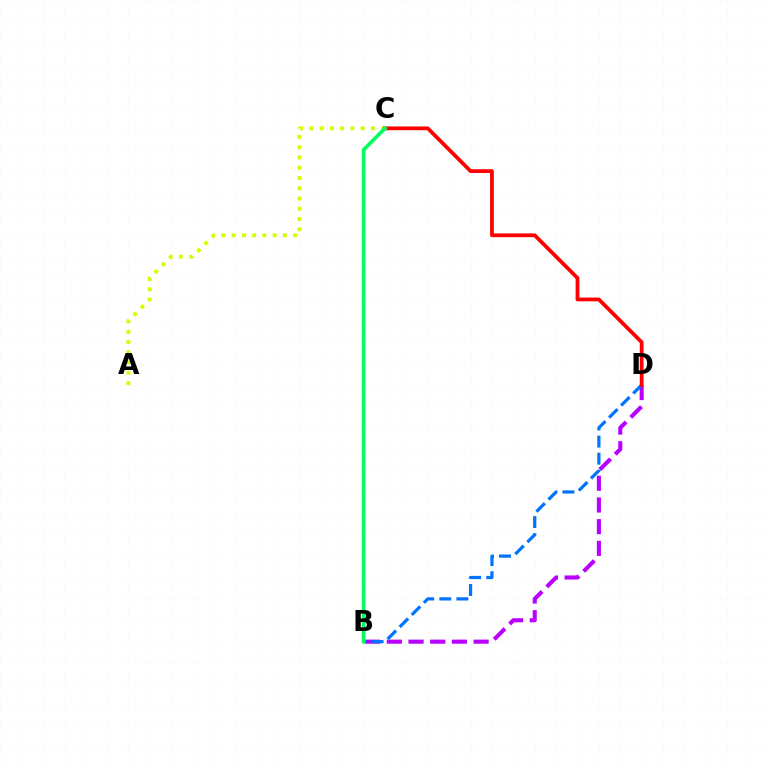{('B', 'D'): [{'color': '#b900ff', 'line_style': 'dashed', 'thickness': 2.95}, {'color': '#0074ff', 'line_style': 'dashed', 'thickness': 2.32}], ('A', 'C'): [{'color': '#d1ff00', 'line_style': 'dotted', 'thickness': 2.79}], ('C', 'D'): [{'color': '#ff0000', 'line_style': 'solid', 'thickness': 2.72}], ('B', 'C'): [{'color': '#00ff5c', 'line_style': 'solid', 'thickness': 2.61}]}